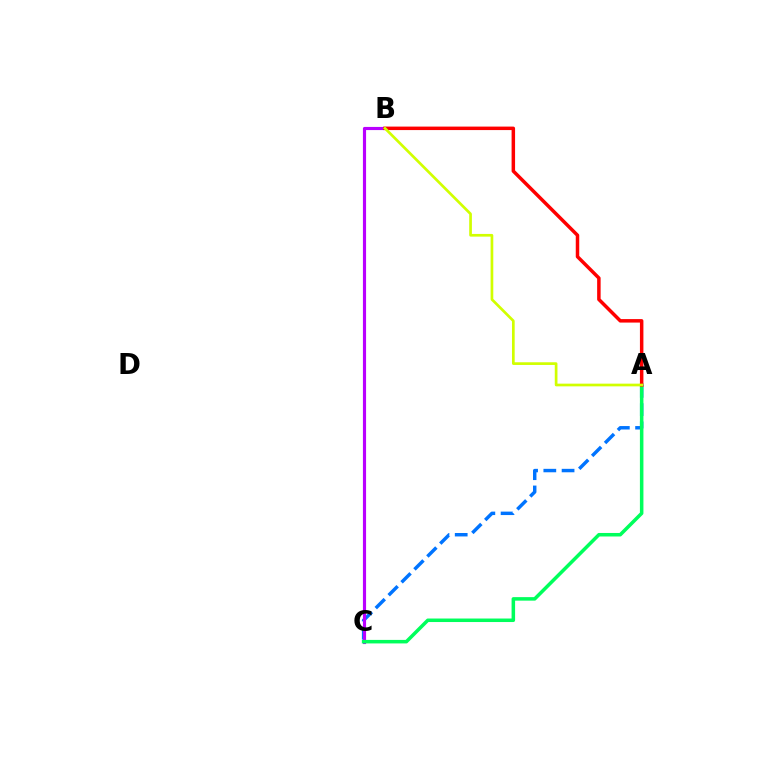{('A', 'C'): [{'color': '#0074ff', 'line_style': 'dashed', 'thickness': 2.48}, {'color': '#00ff5c', 'line_style': 'solid', 'thickness': 2.53}], ('B', 'C'): [{'color': '#b900ff', 'line_style': 'solid', 'thickness': 2.27}], ('A', 'B'): [{'color': '#ff0000', 'line_style': 'solid', 'thickness': 2.51}, {'color': '#d1ff00', 'line_style': 'solid', 'thickness': 1.94}]}